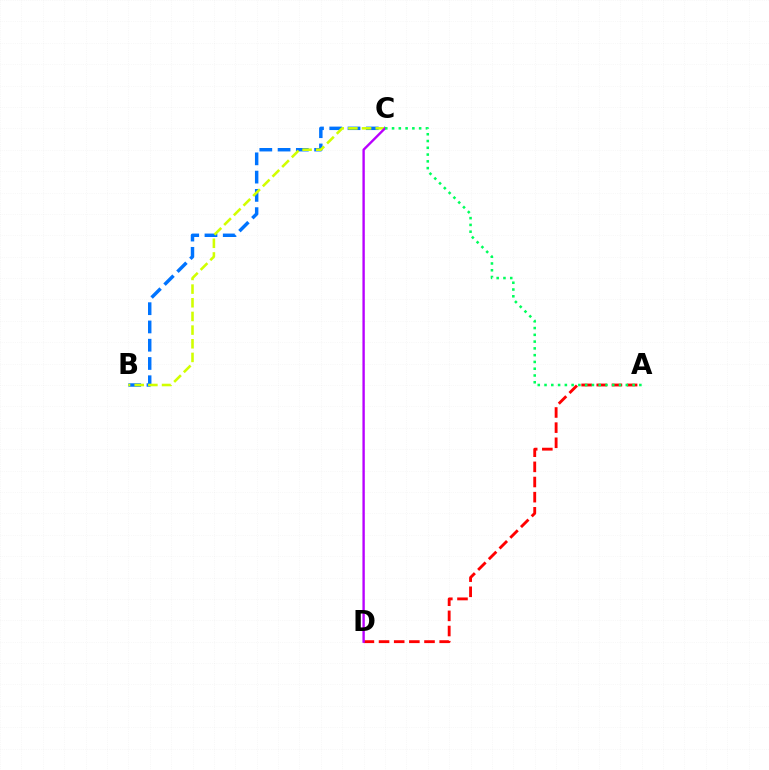{('A', 'D'): [{'color': '#ff0000', 'line_style': 'dashed', 'thickness': 2.06}], ('B', 'C'): [{'color': '#0074ff', 'line_style': 'dashed', 'thickness': 2.48}, {'color': '#d1ff00', 'line_style': 'dashed', 'thickness': 1.86}], ('C', 'D'): [{'color': '#b900ff', 'line_style': 'solid', 'thickness': 1.71}], ('A', 'C'): [{'color': '#00ff5c', 'line_style': 'dotted', 'thickness': 1.84}]}